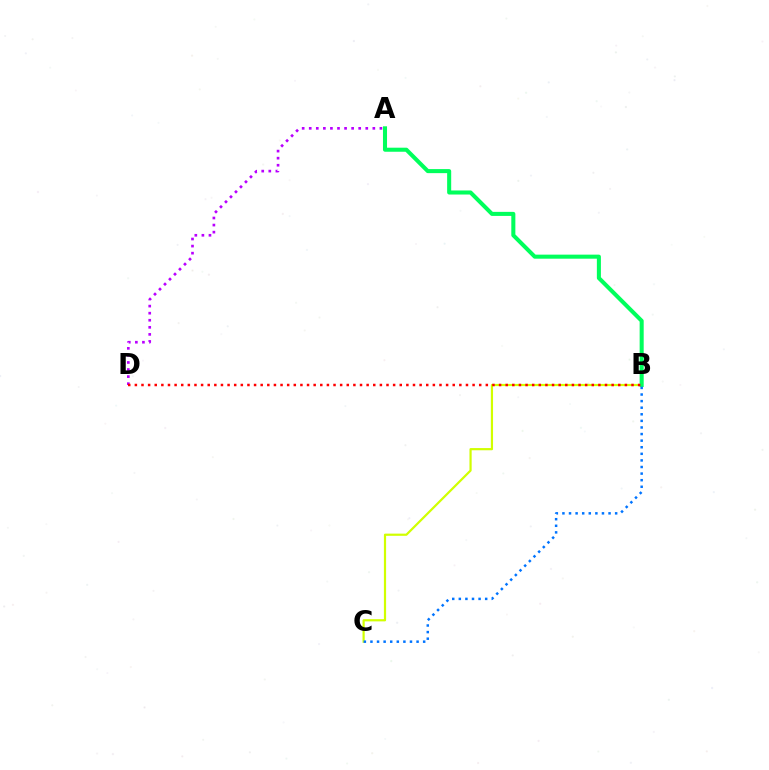{('B', 'C'): [{'color': '#d1ff00', 'line_style': 'solid', 'thickness': 1.58}, {'color': '#0074ff', 'line_style': 'dotted', 'thickness': 1.79}], ('A', 'D'): [{'color': '#b900ff', 'line_style': 'dotted', 'thickness': 1.92}], ('A', 'B'): [{'color': '#00ff5c', 'line_style': 'solid', 'thickness': 2.92}], ('B', 'D'): [{'color': '#ff0000', 'line_style': 'dotted', 'thickness': 1.8}]}